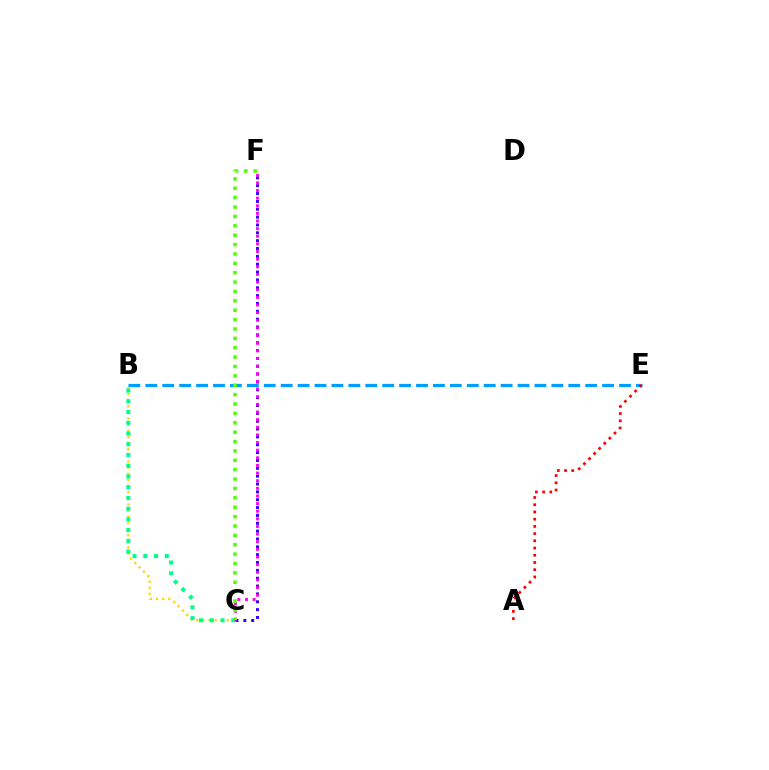{('B', 'C'): [{'color': '#ffd500', 'line_style': 'dotted', 'thickness': 1.67}, {'color': '#00ff86', 'line_style': 'dotted', 'thickness': 2.92}], ('B', 'E'): [{'color': '#009eff', 'line_style': 'dashed', 'thickness': 2.3}], ('A', 'E'): [{'color': '#ff0000', 'line_style': 'dotted', 'thickness': 1.96}], ('C', 'F'): [{'color': '#3700ff', 'line_style': 'dotted', 'thickness': 2.13}, {'color': '#ff00ed', 'line_style': 'dotted', 'thickness': 2.07}, {'color': '#4fff00', 'line_style': 'dotted', 'thickness': 2.55}]}